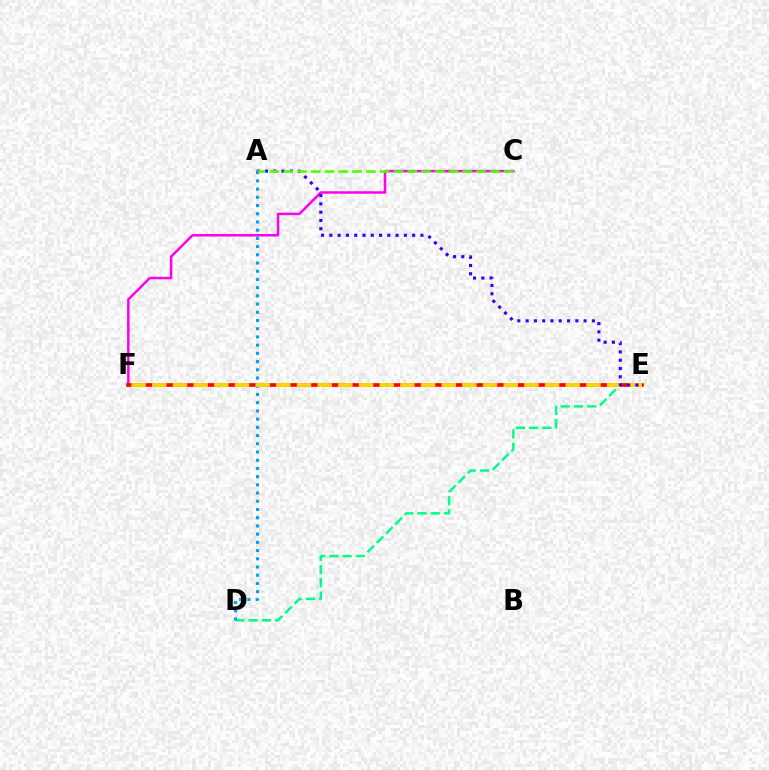{('C', 'F'): [{'color': '#ff00ed', 'line_style': 'solid', 'thickness': 1.81}], ('D', 'E'): [{'color': '#00ff86', 'line_style': 'dashed', 'thickness': 1.8}], ('A', 'D'): [{'color': '#009eff', 'line_style': 'dotted', 'thickness': 2.23}], ('E', 'F'): [{'color': '#ff0000', 'line_style': 'solid', 'thickness': 2.64}, {'color': '#ffd500', 'line_style': 'dashed', 'thickness': 2.81}], ('A', 'E'): [{'color': '#3700ff', 'line_style': 'dotted', 'thickness': 2.25}], ('A', 'C'): [{'color': '#4fff00', 'line_style': 'dashed', 'thickness': 1.87}]}